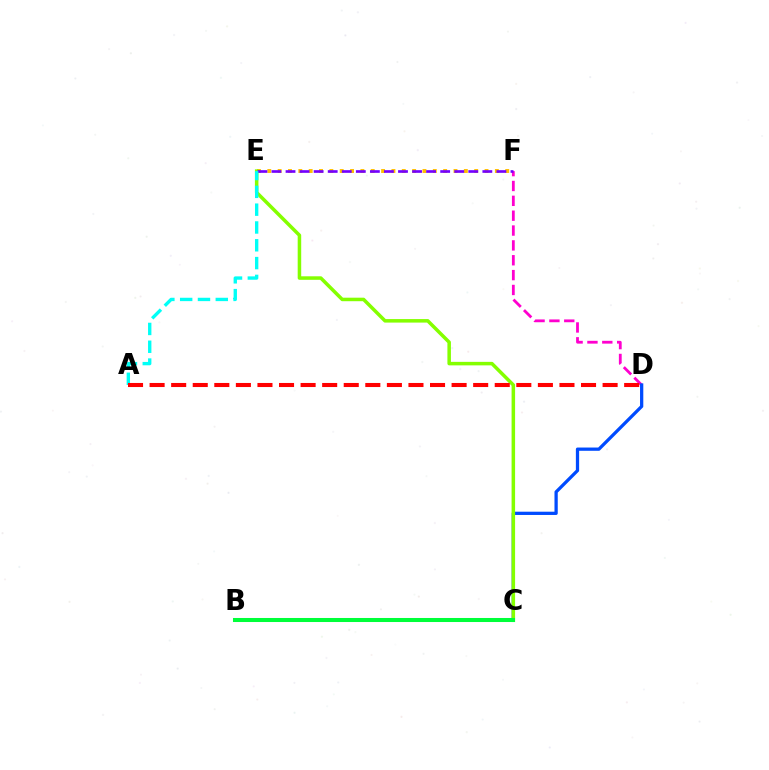{('E', 'F'): [{'color': '#ffbd00', 'line_style': 'dotted', 'thickness': 2.81}, {'color': '#7200ff', 'line_style': 'dashed', 'thickness': 1.91}], ('D', 'F'): [{'color': '#ff00cf', 'line_style': 'dashed', 'thickness': 2.02}], ('C', 'D'): [{'color': '#004bff', 'line_style': 'solid', 'thickness': 2.35}], ('C', 'E'): [{'color': '#84ff00', 'line_style': 'solid', 'thickness': 2.53}], ('A', 'E'): [{'color': '#00fff6', 'line_style': 'dashed', 'thickness': 2.42}], ('B', 'C'): [{'color': '#00ff39', 'line_style': 'solid', 'thickness': 2.91}], ('A', 'D'): [{'color': '#ff0000', 'line_style': 'dashed', 'thickness': 2.93}]}